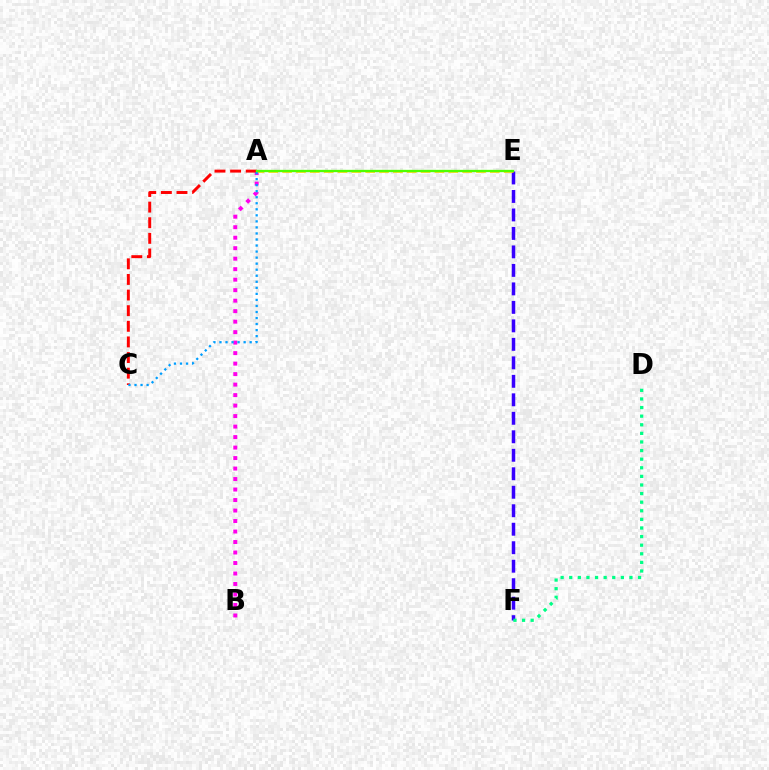{('A', 'B'): [{'color': '#ff00ed', 'line_style': 'dotted', 'thickness': 2.85}], ('E', 'F'): [{'color': '#3700ff', 'line_style': 'dashed', 'thickness': 2.51}], ('A', 'C'): [{'color': '#ff0000', 'line_style': 'dashed', 'thickness': 2.12}, {'color': '#009eff', 'line_style': 'dotted', 'thickness': 1.64}], ('A', 'E'): [{'color': '#ffd500', 'line_style': 'dashed', 'thickness': 1.88}, {'color': '#4fff00', 'line_style': 'solid', 'thickness': 1.67}], ('D', 'F'): [{'color': '#00ff86', 'line_style': 'dotted', 'thickness': 2.34}]}